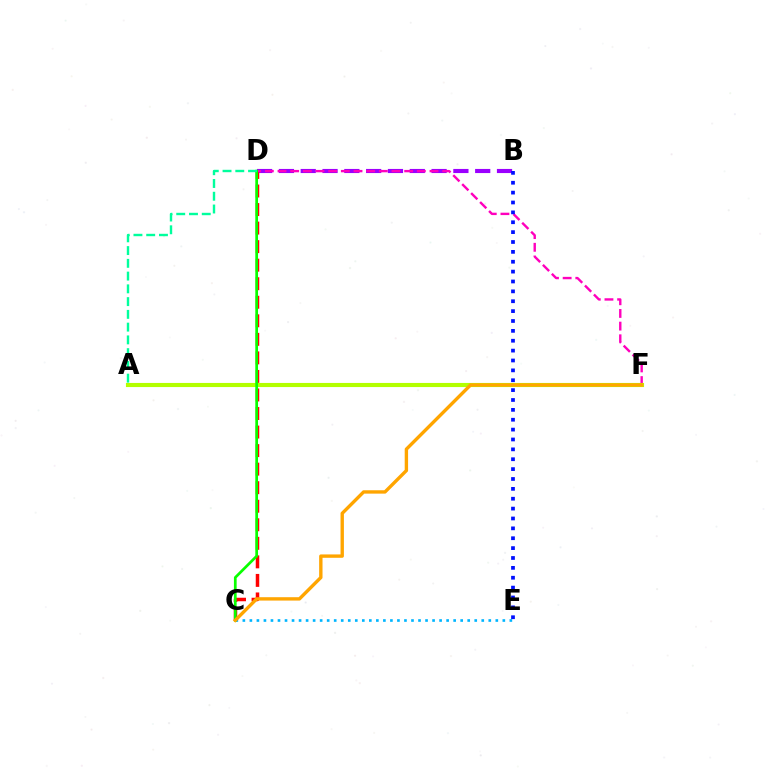{('C', 'E'): [{'color': '#00b5ff', 'line_style': 'dotted', 'thickness': 1.91}], ('B', 'D'): [{'color': '#9b00ff', 'line_style': 'dashed', 'thickness': 2.96}], ('C', 'D'): [{'color': '#ff0000', 'line_style': 'dashed', 'thickness': 2.52}, {'color': '#08ff00', 'line_style': 'solid', 'thickness': 1.96}], ('D', 'F'): [{'color': '#ff00bd', 'line_style': 'dashed', 'thickness': 1.72}], ('A', 'F'): [{'color': '#b3ff00', 'line_style': 'solid', 'thickness': 2.97}], ('B', 'E'): [{'color': '#0010ff', 'line_style': 'dotted', 'thickness': 2.68}], ('C', 'F'): [{'color': '#ffa500', 'line_style': 'solid', 'thickness': 2.43}], ('A', 'D'): [{'color': '#00ff9d', 'line_style': 'dashed', 'thickness': 1.73}]}